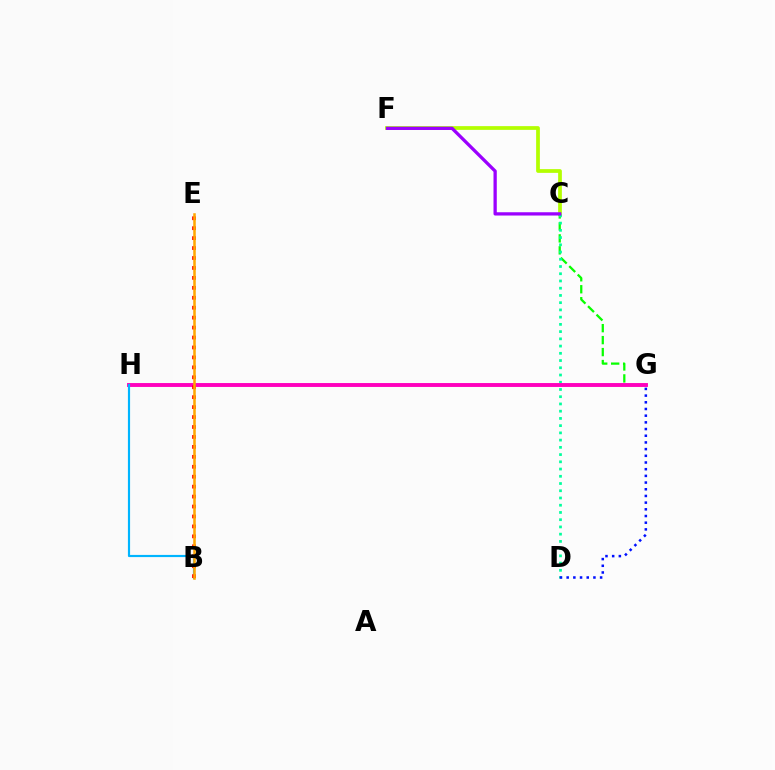{('C', 'F'): [{'color': '#b3ff00', 'line_style': 'solid', 'thickness': 2.69}, {'color': '#9b00ff', 'line_style': 'solid', 'thickness': 2.36}], ('C', 'G'): [{'color': '#08ff00', 'line_style': 'dashed', 'thickness': 1.63}], ('C', 'D'): [{'color': '#00ff9d', 'line_style': 'dotted', 'thickness': 1.97}], ('G', 'H'): [{'color': '#ff00bd', 'line_style': 'solid', 'thickness': 2.81}], ('B', 'H'): [{'color': '#00b5ff', 'line_style': 'solid', 'thickness': 1.57}], ('D', 'G'): [{'color': '#0010ff', 'line_style': 'dotted', 'thickness': 1.82}], ('B', 'E'): [{'color': '#ff0000', 'line_style': 'dotted', 'thickness': 2.7}, {'color': '#ffa500', 'line_style': 'solid', 'thickness': 1.83}]}